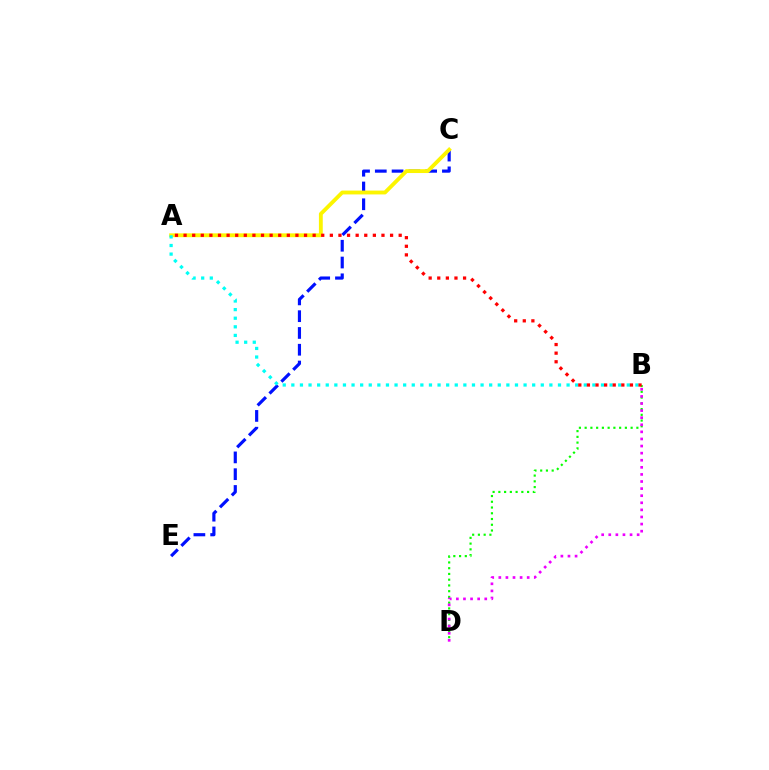{('B', 'D'): [{'color': '#08ff00', 'line_style': 'dotted', 'thickness': 1.56}, {'color': '#ee00ff', 'line_style': 'dotted', 'thickness': 1.93}], ('C', 'E'): [{'color': '#0010ff', 'line_style': 'dashed', 'thickness': 2.28}], ('A', 'C'): [{'color': '#fcf500', 'line_style': 'solid', 'thickness': 2.77}], ('A', 'B'): [{'color': '#00fff6', 'line_style': 'dotted', 'thickness': 2.34}, {'color': '#ff0000', 'line_style': 'dotted', 'thickness': 2.34}]}